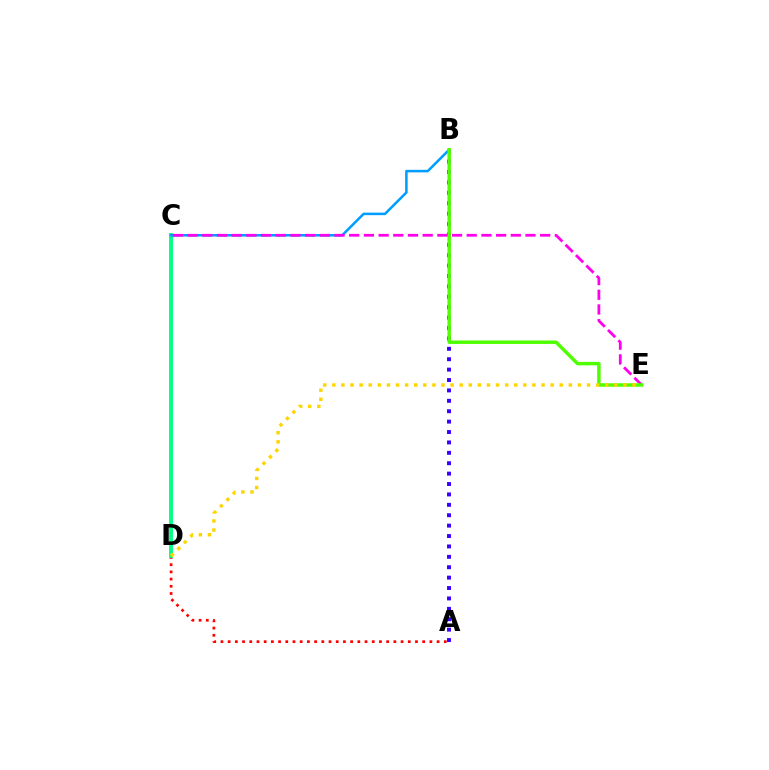{('A', 'B'): [{'color': '#3700ff', 'line_style': 'dotted', 'thickness': 2.83}], ('A', 'D'): [{'color': '#ff0000', 'line_style': 'dotted', 'thickness': 1.96}], ('C', 'D'): [{'color': '#00ff86', 'line_style': 'solid', 'thickness': 2.8}], ('B', 'C'): [{'color': '#009eff', 'line_style': 'solid', 'thickness': 1.82}], ('C', 'E'): [{'color': '#ff00ed', 'line_style': 'dashed', 'thickness': 2.0}], ('B', 'E'): [{'color': '#4fff00', 'line_style': 'solid', 'thickness': 2.5}], ('D', 'E'): [{'color': '#ffd500', 'line_style': 'dotted', 'thickness': 2.47}]}